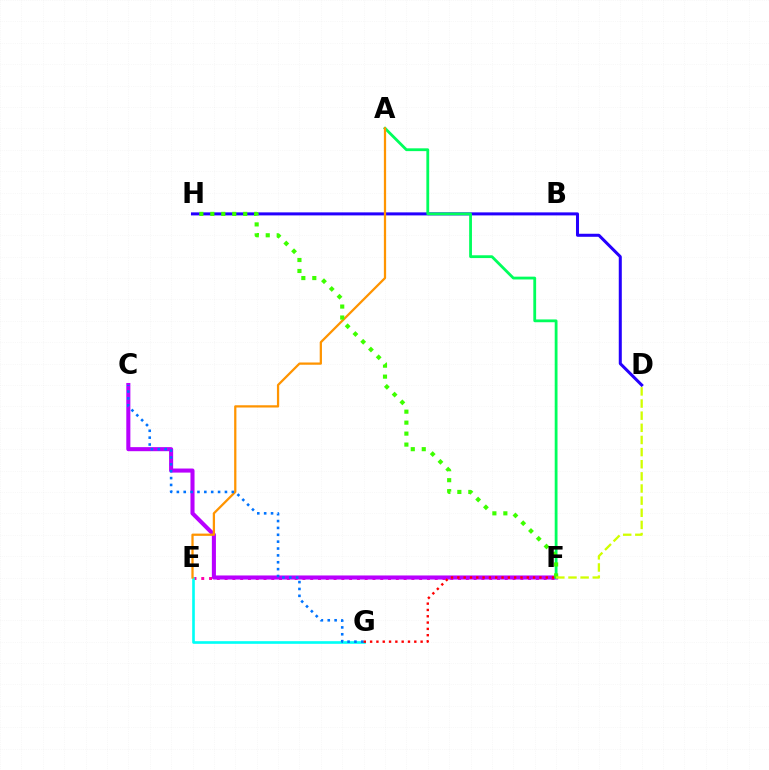{('E', 'F'): [{'color': '#ff00ac', 'line_style': 'dotted', 'thickness': 2.11}], ('C', 'F'): [{'color': '#b900ff', 'line_style': 'solid', 'thickness': 2.93}], ('E', 'G'): [{'color': '#00fff6', 'line_style': 'solid', 'thickness': 1.9}], ('D', 'H'): [{'color': '#2500ff', 'line_style': 'solid', 'thickness': 2.18}], ('A', 'F'): [{'color': '#00ff5c', 'line_style': 'solid', 'thickness': 2.02}], ('A', 'E'): [{'color': '#ff9400', 'line_style': 'solid', 'thickness': 1.63}], ('F', 'H'): [{'color': '#3dff00', 'line_style': 'dotted', 'thickness': 2.98}], ('D', 'F'): [{'color': '#d1ff00', 'line_style': 'dashed', 'thickness': 1.65}], ('C', 'G'): [{'color': '#0074ff', 'line_style': 'dotted', 'thickness': 1.87}], ('F', 'G'): [{'color': '#ff0000', 'line_style': 'dotted', 'thickness': 1.72}]}